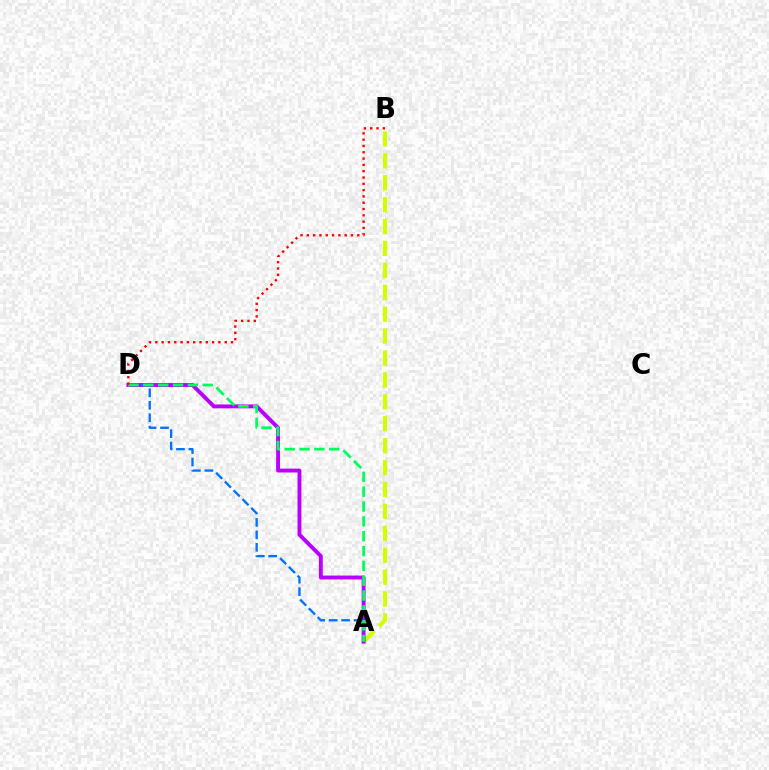{('A', 'B'): [{'color': '#d1ff00', 'line_style': 'dashed', 'thickness': 2.98}], ('A', 'D'): [{'color': '#b900ff', 'line_style': 'solid', 'thickness': 2.79}, {'color': '#0074ff', 'line_style': 'dashed', 'thickness': 1.69}, {'color': '#00ff5c', 'line_style': 'dashed', 'thickness': 2.02}], ('B', 'D'): [{'color': '#ff0000', 'line_style': 'dotted', 'thickness': 1.71}]}